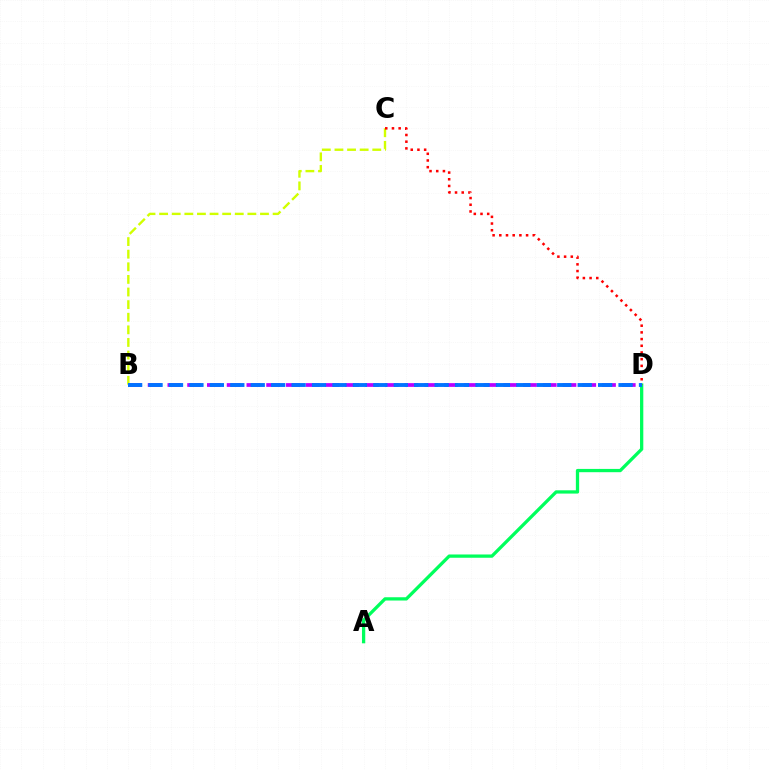{('B', 'C'): [{'color': '#d1ff00', 'line_style': 'dashed', 'thickness': 1.71}], ('A', 'D'): [{'color': '#00ff5c', 'line_style': 'solid', 'thickness': 2.36}], ('B', 'D'): [{'color': '#b900ff', 'line_style': 'dashed', 'thickness': 2.68}, {'color': '#0074ff', 'line_style': 'dashed', 'thickness': 2.78}], ('C', 'D'): [{'color': '#ff0000', 'line_style': 'dotted', 'thickness': 1.82}]}